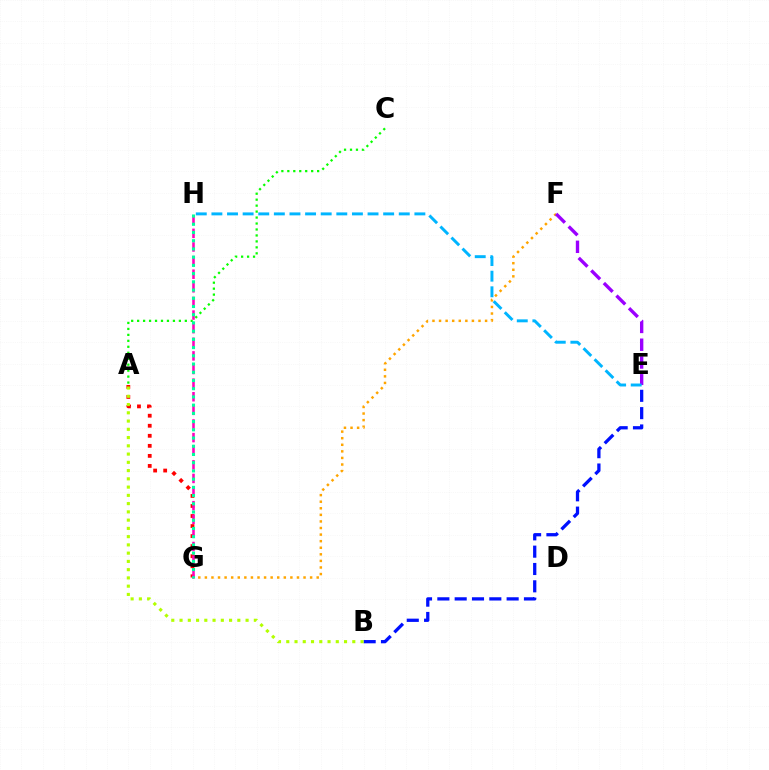{('B', 'E'): [{'color': '#0010ff', 'line_style': 'dashed', 'thickness': 2.35}], ('A', 'G'): [{'color': '#ff0000', 'line_style': 'dotted', 'thickness': 2.73}], ('F', 'G'): [{'color': '#ffa500', 'line_style': 'dotted', 'thickness': 1.79}], ('E', 'F'): [{'color': '#9b00ff', 'line_style': 'dashed', 'thickness': 2.42}], ('A', 'B'): [{'color': '#b3ff00', 'line_style': 'dotted', 'thickness': 2.24}], ('A', 'C'): [{'color': '#08ff00', 'line_style': 'dotted', 'thickness': 1.62}], ('G', 'H'): [{'color': '#ff00bd', 'line_style': 'dashed', 'thickness': 1.85}, {'color': '#00ff9d', 'line_style': 'dotted', 'thickness': 2.23}], ('E', 'H'): [{'color': '#00b5ff', 'line_style': 'dashed', 'thickness': 2.12}]}